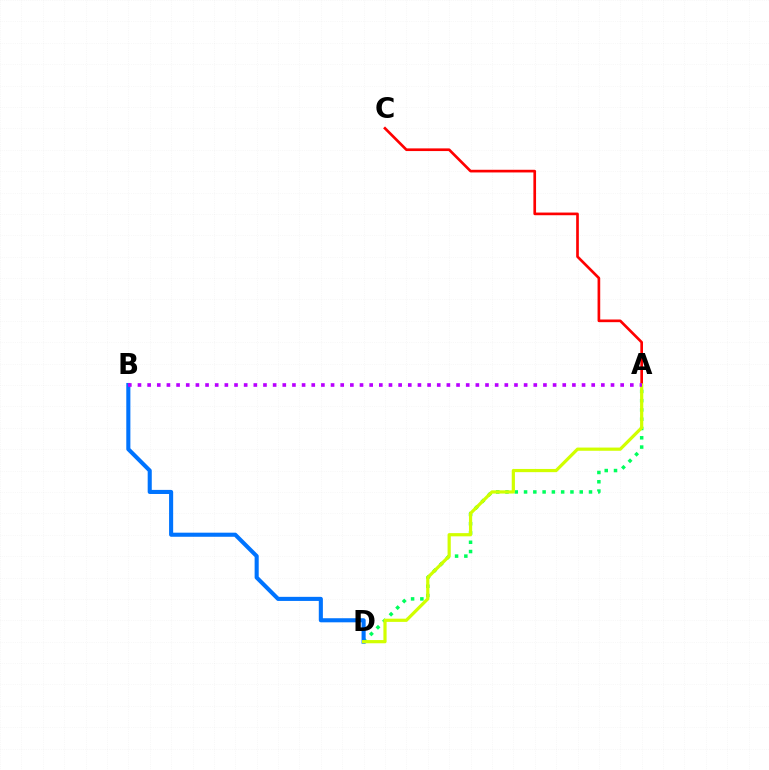{('A', 'D'): [{'color': '#00ff5c', 'line_style': 'dotted', 'thickness': 2.52}, {'color': '#d1ff00', 'line_style': 'solid', 'thickness': 2.31}], ('B', 'D'): [{'color': '#0074ff', 'line_style': 'solid', 'thickness': 2.94}], ('A', 'C'): [{'color': '#ff0000', 'line_style': 'solid', 'thickness': 1.92}], ('A', 'B'): [{'color': '#b900ff', 'line_style': 'dotted', 'thickness': 2.62}]}